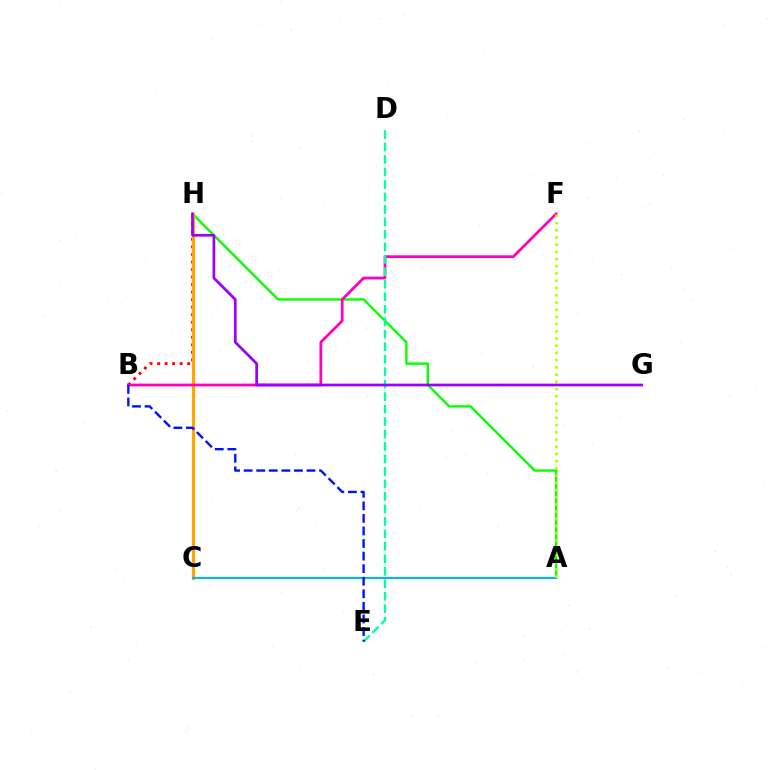{('A', 'H'): [{'color': '#08ff00', 'line_style': 'solid', 'thickness': 1.74}], ('B', 'H'): [{'color': '#ff0000', 'line_style': 'dotted', 'thickness': 2.05}], ('C', 'H'): [{'color': '#ffa500', 'line_style': 'solid', 'thickness': 2.29}], ('B', 'F'): [{'color': '#ff00bd', 'line_style': 'solid', 'thickness': 1.98}], ('D', 'E'): [{'color': '#00ff9d', 'line_style': 'dashed', 'thickness': 1.7}], ('A', 'C'): [{'color': '#00b5ff', 'line_style': 'solid', 'thickness': 1.51}], ('A', 'F'): [{'color': '#b3ff00', 'line_style': 'dotted', 'thickness': 1.96}], ('G', 'H'): [{'color': '#9b00ff', 'line_style': 'solid', 'thickness': 1.95}], ('B', 'E'): [{'color': '#0010ff', 'line_style': 'dashed', 'thickness': 1.71}]}